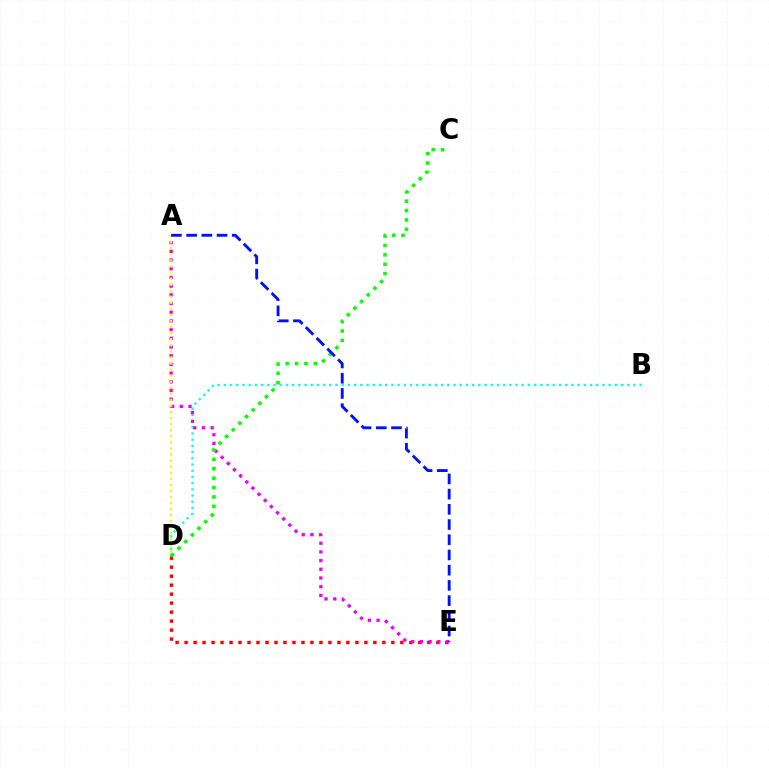{('B', 'D'): [{'color': '#00fff6', 'line_style': 'dotted', 'thickness': 1.69}], ('D', 'E'): [{'color': '#ff0000', 'line_style': 'dotted', 'thickness': 2.44}], ('A', 'E'): [{'color': '#ee00ff', 'line_style': 'dotted', 'thickness': 2.36}, {'color': '#0010ff', 'line_style': 'dashed', 'thickness': 2.07}], ('A', 'D'): [{'color': '#fcf500', 'line_style': 'dotted', 'thickness': 1.65}], ('C', 'D'): [{'color': '#08ff00', 'line_style': 'dotted', 'thickness': 2.55}]}